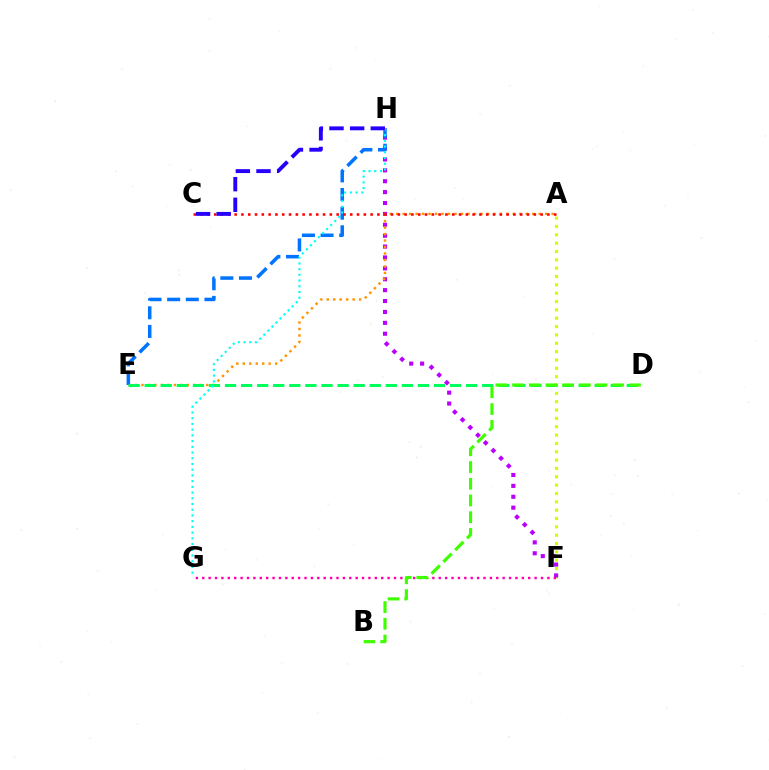{('A', 'F'): [{'color': '#d1ff00', 'line_style': 'dotted', 'thickness': 2.27}], ('F', 'H'): [{'color': '#b900ff', 'line_style': 'dotted', 'thickness': 2.96}], ('A', 'E'): [{'color': '#ff9400', 'line_style': 'dotted', 'thickness': 1.76}], ('F', 'G'): [{'color': '#ff00ac', 'line_style': 'dotted', 'thickness': 1.74}], ('E', 'H'): [{'color': '#0074ff', 'line_style': 'dashed', 'thickness': 2.53}], ('D', 'E'): [{'color': '#00ff5c', 'line_style': 'dashed', 'thickness': 2.18}], ('B', 'D'): [{'color': '#3dff00', 'line_style': 'dashed', 'thickness': 2.27}], ('G', 'H'): [{'color': '#00fff6', 'line_style': 'dotted', 'thickness': 1.55}], ('A', 'C'): [{'color': '#ff0000', 'line_style': 'dotted', 'thickness': 1.85}], ('C', 'H'): [{'color': '#2500ff', 'line_style': 'dashed', 'thickness': 2.8}]}